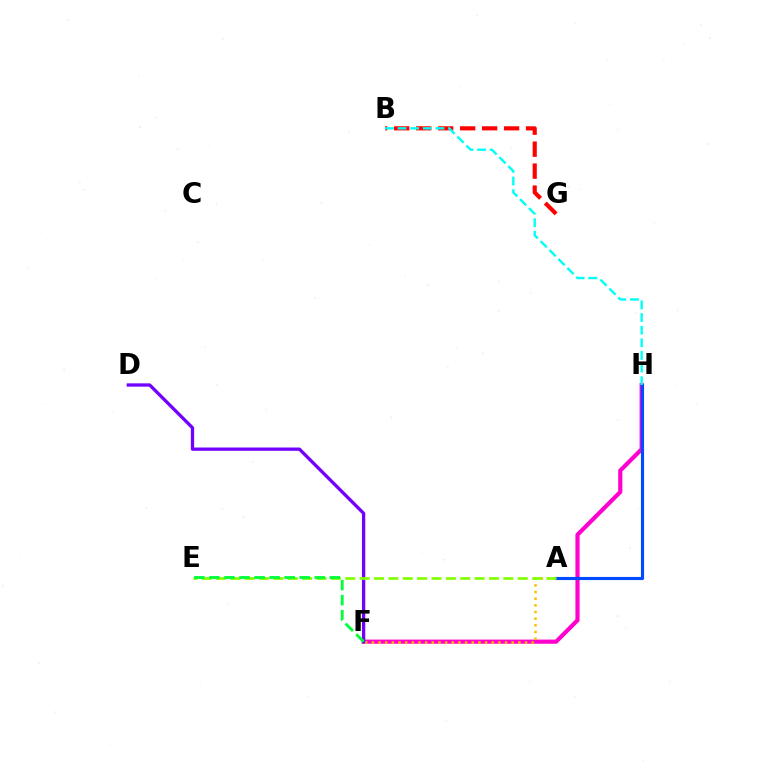{('B', 'G'): [{'color': '#ff0000', 'line_style': 'dashed', 'thickness': 2.99}], ('F', 'H'): [{'color': '#ff00cf', 'line_style': 'solid', 'thickness': 2.99}], ('A', 'F'): [{'color': '#ffbd00', 'line_style': 'dotted', 'thickness': 1.81}], ('A', 'H'): [{'color': '#004bff', 'line_style': 'solid', 'thickness': 2.26}], ('D', 'F'): [{'color': '#7200ff', 'line_style': 'solid', 'thickness': 2.37}], ('A', 'E'): [{'color': '#84ff00', 'line_style': 'dashed', 'thickness': 1.95}], ('B', 'H'): [{'color': '#00fff6', 'line_style': 'dashed', 'thickness': 1.72}], ('E', 'F'): [{'color': '#00ff39', 'line_style': 'dashed', 'thickness': 2.04}]}